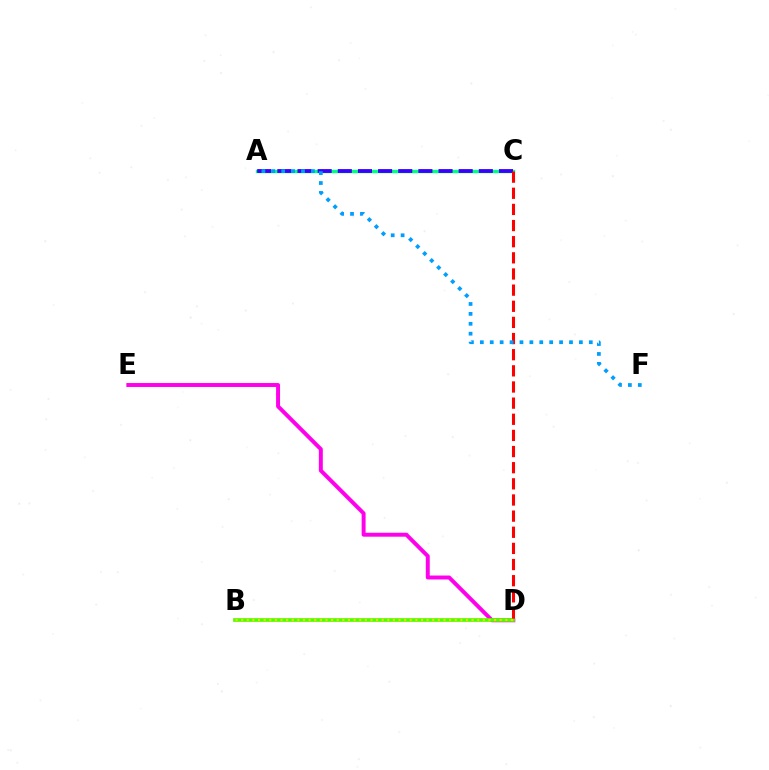{('A', 'C'): [{'color': '#00ff86', 'line_style': 'solid', 'thickness': 2.42}, {'color': '#3700ff', 'line_style': 'dashed', 'thickness': 2.74}], ('D', 'E'): [{'color': '#ff00ed', 'line_style': 'solid', 'thickness': 2.84}], ('B', 'D'): [{'color': '#4fff00', 'line_style': 'solid', 'thickness': 2.67}, {'color': '#ffd500', 'line_style': 'dotted', 'thickness': 1.53}], ('C', 'D'): [{'color': '#ff0000', 'line_style': 'dashed', 'thickness': 2.19}], ('A', 'F'): [{'color': '#009eff', 'line_style': 'dotted', 'thickness': 2.69}]}